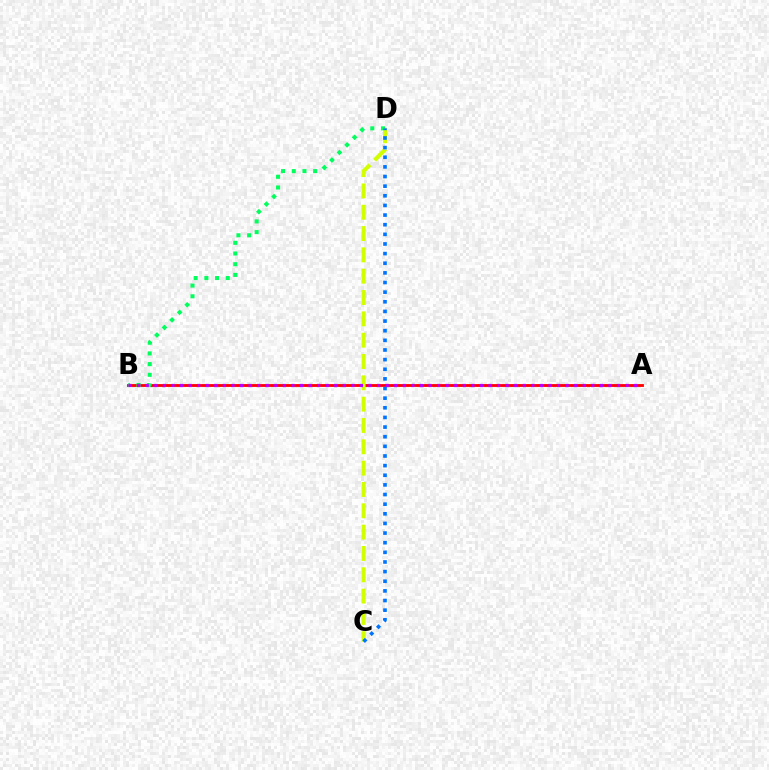{('A', 'B'): [{'color': '#ff0000', 'line_style': 'solid', 'thickness': 2.04}, {'color': '#b900ff', 'line_style': 'dotted', 'thickness': 2.33}], ('B', 'D'): [{'color': '#00ff5c', 'line_style': 'dotted', 'thickness': 2.91}], ('C', 'D'): [{'color': '#d1ff00', 'line_style': 'dashed', 'thickness': 2.9}, {'color': '#0074ff', 'line_style': 'dotted', 'thickness': 2.62}]}